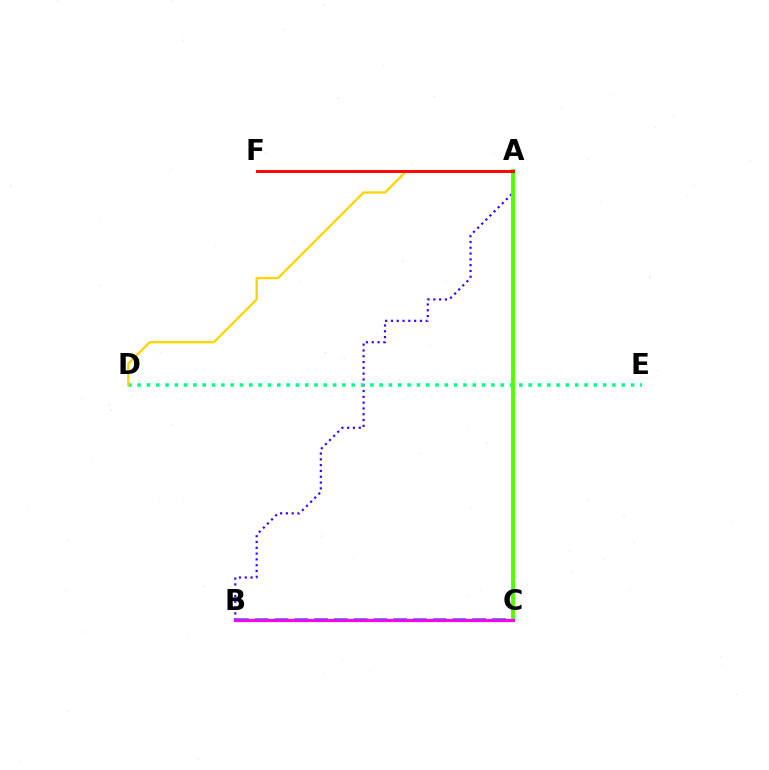{('A', 'B'): [{'color': '#3700ff', 'line_style': 'dotted', 'thickness': 1.58}], ('B', 'C'): [{'color': '#009eff', 'line_style': 'dashed', 'thickness': 2.69}, {'color': '#ff00ed', 'line_style': 'solid', 'thickness': 2.29}], ('D', 'E'): [{'color': '#00ff86', 'line_style': 'dotted', 'thickness': 2.53}], ('A', 'D'): [{'color': '#ffd500', 'line_style': 'solid', 'thickness': 1.67}], ('A', 'C'): [{'color': '#4fff00', 'line_style': 'solid', 'thickness': 2.81}], ('A', 'F'): [{'color': '#ff0000', 'line_style': 'solid', 'thickness': 2.09}]}